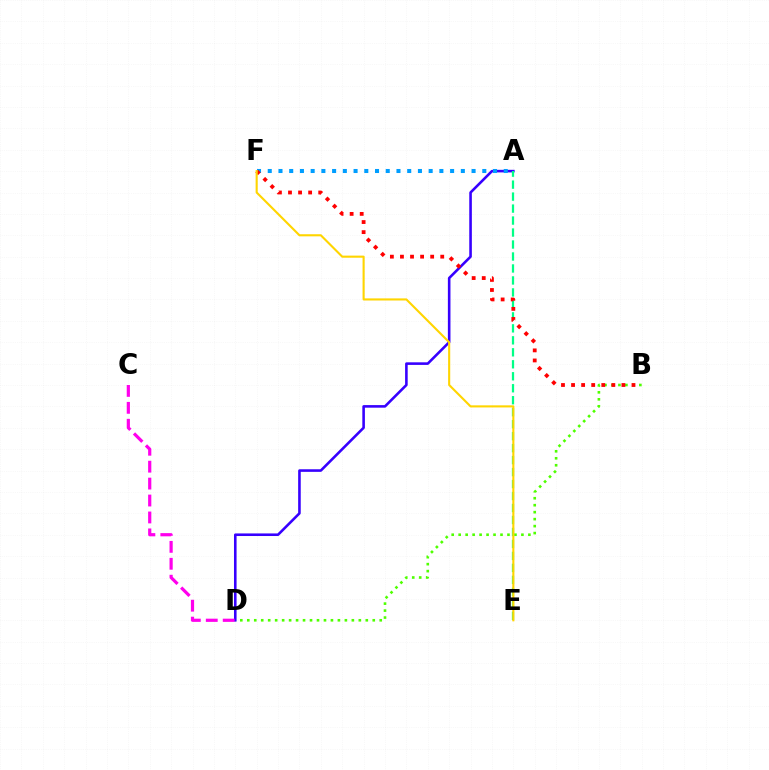{('B', 'D'): [{'color': '#4fff00', 'line_style': 'dotted', 'thickness': 1.89}], ('A', 'D'): [{'color': '#3700ff', 'line_style': 'solid', 'thickness': 1.86}], ('A', 'E'): [{'color': '#00ff86', 'line_style': 'dashed', 'thickness': 1.63}], ('A', 'F'): [{'color': '#009eff', 'line_style': 'dotted', 'thickness': 2.91}], ('C', 'D'): [{'color': '#ff00ed', 'line_style': 'dashed', 'thickness': 2.3}], ('B', 'F'): [{'color': '#ff0000', 'line_style': 'dotted', 'thickness': 2.74}], ('E', 'F'): [{'color': '#ffd500', 'line_style': 'solid', 'thickness': 1.52}]}